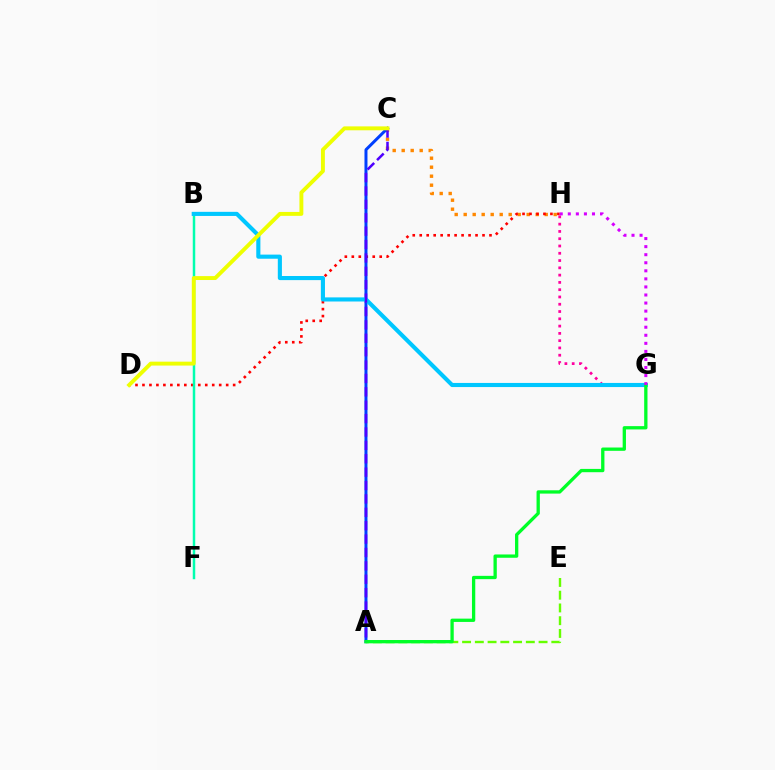{('C', 'H'): [{'color': '#ff8800', 'line_style': 'dotted', 'thickness': 2.45}], ('G', 'H'): [{'color': '#ff00a0', 'line_style': 'dotted', 'thickness': 1.98}, {'color': '#d600ff', 'line_style': 'dotted', 'thickness': 2.19}], ('D', 'H'): [{'color': '#ff0000', 'line_style': 'dotted', 'thickness': 1.9}], ('B', 'F'): [{'color': '#00ffaf', 'line_style': 'solid', 'thickness': 1.79}], ('A', 'C'): [{'color': '#003fff', 'line_style': 'solid', 'thickness': 2.16}, {'color': '#4f00ff', 'line_style': 'dashed', 'thickness': 1.82}], ('A', 'E'): [{'color': '#66ff00', 'line_style': 'dashed', 'thickness': 1.73}], ('B', 'G'): [{'color': '#00c7ff', 'line_style': 'solid', 'thickness': 2.96}], ('A', 'G'): [{'color': '#00ff27', 'line_style': 'solid', 'thickness': 2.38}], ('C', 'D'): [{'color': '#eeff00', 'line_style': 'solid', 'thickness': 2.81}]}